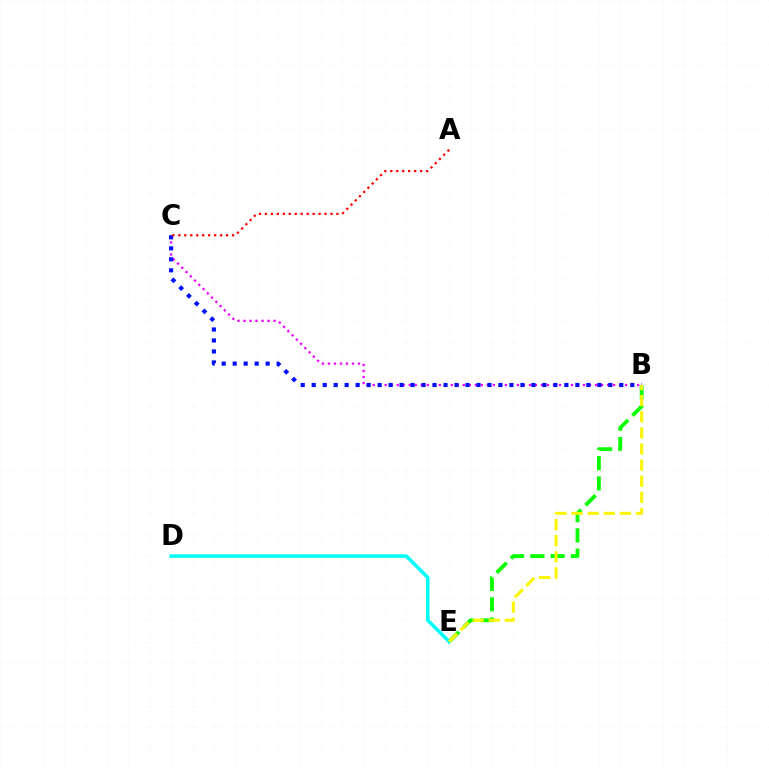{('B', 'E'): [{'color': '#08ff00', 'line_style': 'dashed', 'thickness': 2.75}, {'color': '#fcf500', 'line_style': 'dashed', 'thickness': 2.19}], ('D', 'E'): [{'color': '#00fff6', 'line_style': 'solid', 'thickness': 2.55}], ('B', 'C'): [{'color': '#ee00ff', 'line_style': 'dotted', 'thickness': 1.63}, {'color': '#0010ff', 'line_style': 'dotted', 'thickness': 2.98}], ('A', 'C'): [{'color': '#ff0000', 'line_style': 'dotted', 'thickness': 1.62}]}